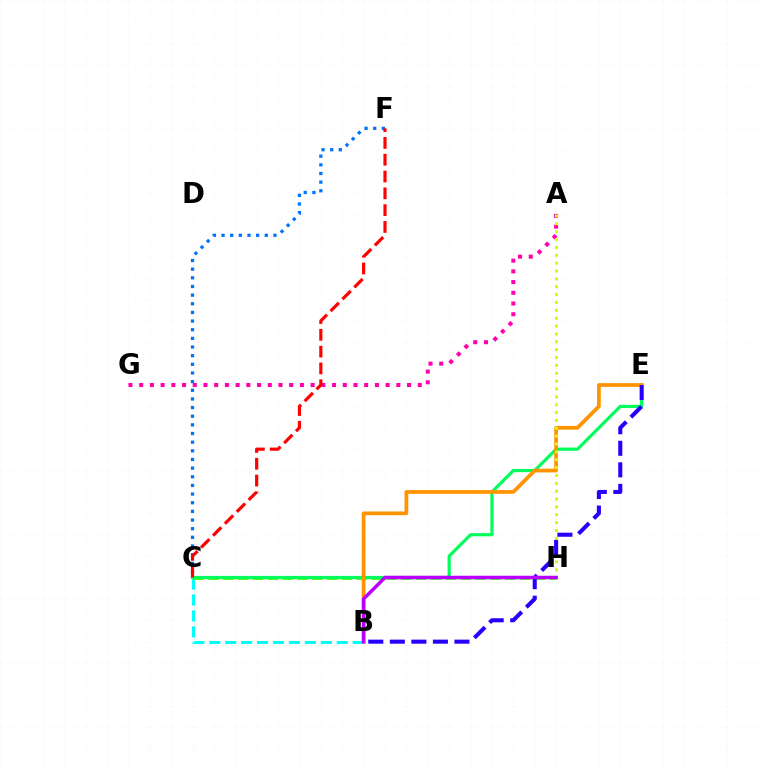{('B', 'C'): [{'color': '#00fff6', 'line_style': 'dashed', 'thickness': 2.17}], ('C', 'H'): [{'color': '#3dff00', 'line_style': 'dashed', 'thickness': 2.02}], ('C', 'E'): [{'color': '#00ff5c', 'line_style': 'solid', 'thickness': 2.29}], ('A', 'G'): [{'color': '#ff00ac', 'line_style': 'dotted', 'thickness': 2.91}], ('C', 'F'): [{'color': '#0074ff', 'line_style': 'dotted', 'thickness': 2.35}, {'color': '#ff0000', 'line_style': 'dashed', 'thickness': 2.28}], ('B', 'E'): [{'color': '#ff9400', 'line_style': 'solid', 'thickness': 2.69}, {'color': '#2500ff', 'line_style': 'dashed', 'thickness': 2.93}], ('A', 'H'): [{'color': '#d1ff00', 'line_style': 'dotted', 'thickness': 2.14}], ('B', 'H'): [{'color': '#b900ff', 'line_style': 'solid', 'thickness': 2.51}]}